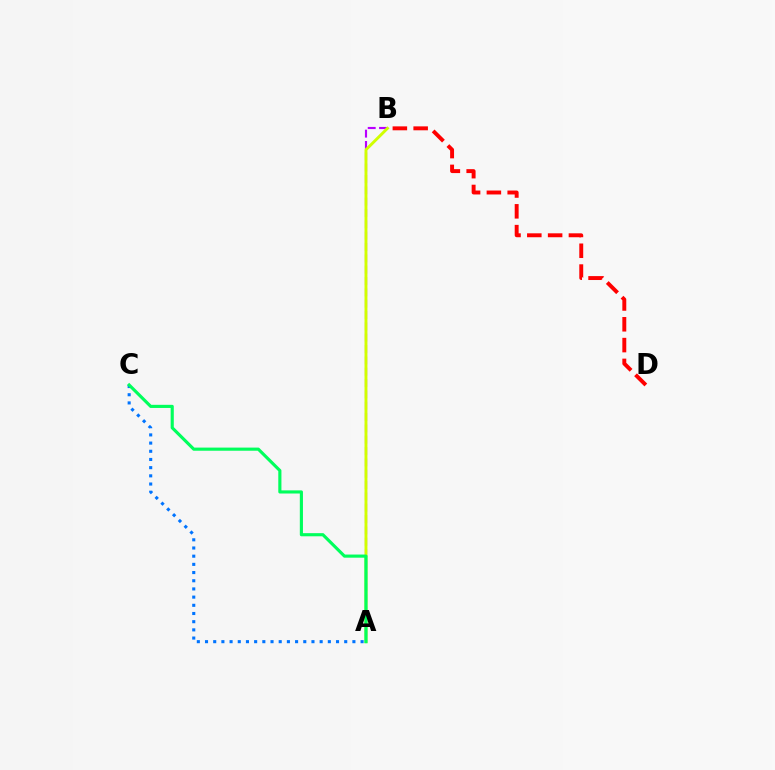{('B', 'D'): [{'color': '#ff0000', 'line_style': 'dashed', 'thickness': 2.83}], ('A', 'B'): [{'color': '#b900ff', 'line_style': 'dashed', 'thickness': 1.54}, {'color': '#d1ff00', 'line_style': 'solid', 'thickness': 2.09}], ('A', 'C'): [{'color': '#0074ff', 'line_style': 'dotted', 'thickness': 2.22}, {'color': '#00ff5c', 'line_style': 'solid', 'thickness': 2.26}]}